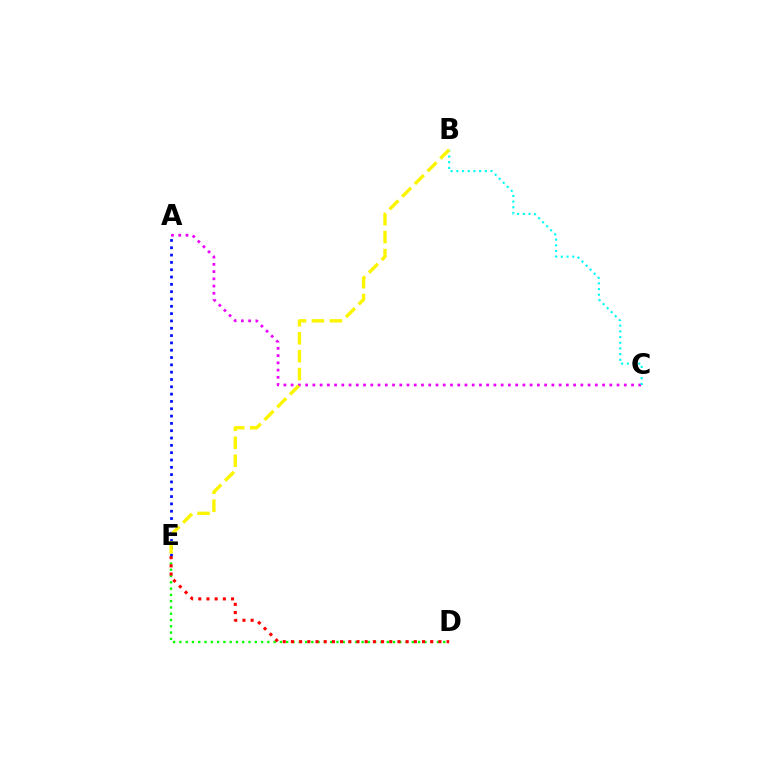{('D', 'E'): [{'color': '#08ff00', 'line_style': 'dotted', 'thickness': 1.71}, {'color': '#ff0000', 'line_style': 'dotted', 'thickness': 2.23}], ('A', 'E'): [{'color': '#0010ff', 'line_style': 'dotted', 'thickness': 1.99}], ('A', 'C'): [{'color': '#ee00ff', 'line_style': 'dotted', 'thickness': 1.97}], ('B', 'C'): [{'color': '#00fff6', 'line_style': 'dotted', 'thickness': 1.55}], ('B', 'E'): [{'color': '#fcf500', 'line_style': 'dashed', 'thickness': 2.44}]}